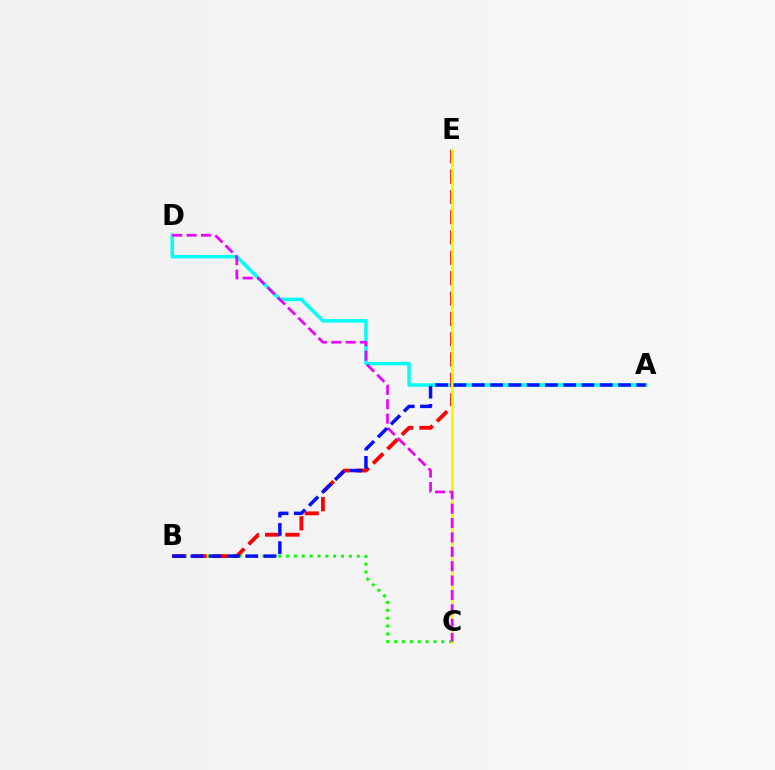{('B', 'C'): [{'color': '#08ff00', 'line_style': 'dotted', 'thickness': 2.14}], ('A', 'D'): [{'color': '#00fff6', 'line_style': 'solid', 'thickness': 2.52}], ('B', 'E'): [{'color': '#ff0000', 'line_style': 'dashed', 'thickness': 2.76}], ('C', 'E'): [{'color': '#fcf500', 'line_style': 'solid', 'thickness': 2.16}], ('C', 'D'): [{'color': '#ee00ff', 'line_style': 'dashed', 'thickness': 1.95}], ('A', 'B'): [{'color': '#0010ff', 'line_style': 'dashed', 'thickness': 2.48}]}